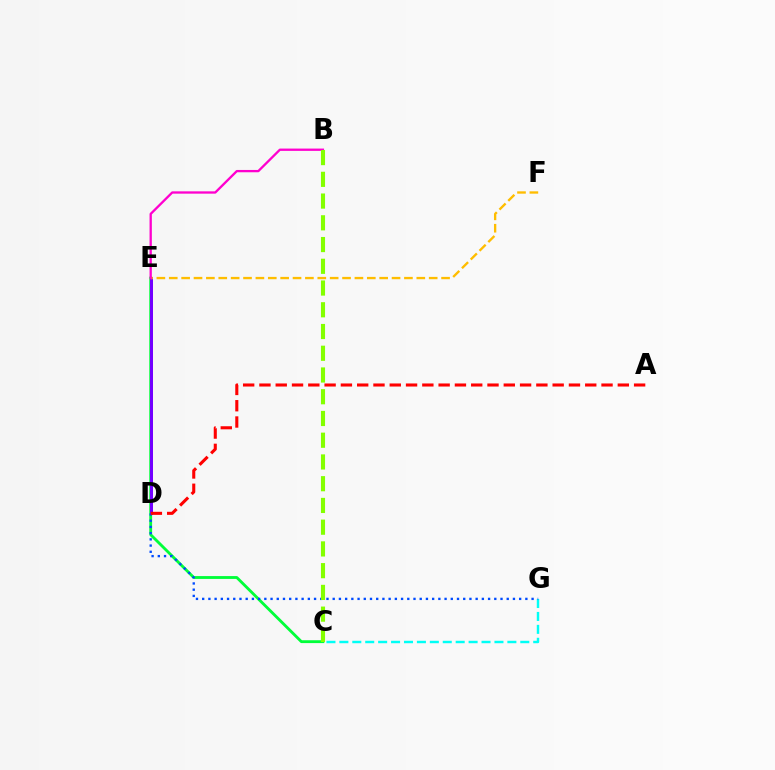{('C', 'E'): [{'color': '#00ff39', 'line_style': 'solid', 'thickness': 2.05}], ('C', 'G'): [{'color': '#00fff6', 'line_style': 'dashed', 'thickness': 1.76}], ('D', 'E'): [{'color': '#7200ff', 'line_style': 'solid', 'thickness': 2.16}], ('E', 'F'): [{'color': '#ffbd00', 'line_style': 'dashed', 'thickness': 1.68}], ('B', 'E'): [{'color': '#ff00cf', 'line_style': 'solid', 'thickness': 1.66}], ('D', 'G'): [{'color': '#004bff', 'line_style': 'dotted', 'thickness': 1.69}], ('B', 'C'): [{'color': '#84ff00', 'line_style': 'dashed', 'thickness': 2.95}], ('A', 'D'): [{'color': '#ff0000', 'line_style': 'dashed', 'thickness': 2.21}]}